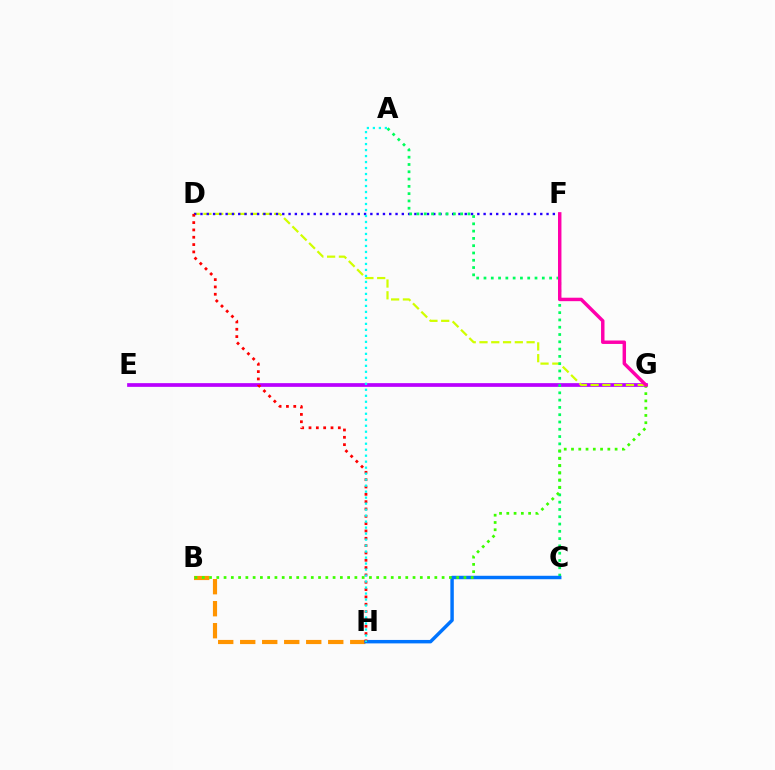{('B', 'H'): [{'color': '#ff9400', 'line_style': 'dashed', 'thickness': 2.99}], ('E', 'G'): [{'color': '#b900ff', 'line_style': 'solid', 'thickness': 2.67}], ('D', 'G'): [{'color': '#d1ff00', 'line_style': 'dashed', 'thickness': 1.6}], ('D', 'F'): [{'color': '#2500ff', 'line_style': 'dotted', 'thickness': 1.71}], ('A', 'C'): [{'color': '#00ff5c', 'line_style': 'dotted', 'thickness': 1.98}], ('C', 'H'): [{'color': '#0074ff', 'line_style': 'solid', 'thickness': 2.48}], ('B', 'G'): [{'color': '#3dff00', 'line_style': 'dotted', 'thickness': 1.97}], ('D', 'H'): [{'color': '#ff0000', 'line_style': 'dotted', 'thickness': 1.99}], ('A', 'H'): [{'color': '#00fff6', 'line_style': 'dotted', 'thickness': 1.63}], ('F', 'G'): [{'color': '#ff00ac', 'line_style': 'solid', 'thickness': 2.48}]}